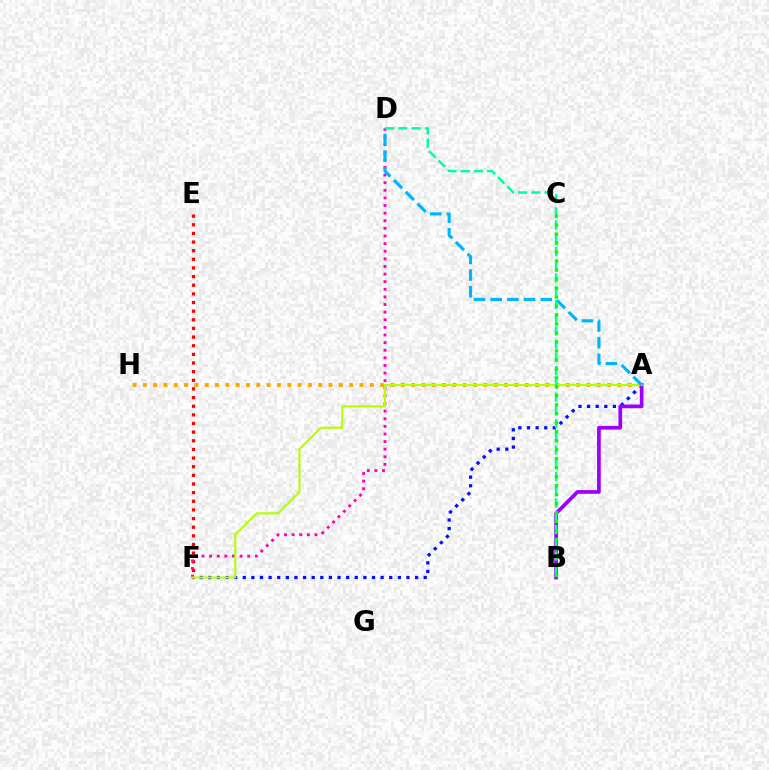{('A', 'F'): [{'color': '#0010ff', 'line_style': 'dotted', 'thickness': 2.34}, {'color': '#b3ff00', 'line_style': 'solid', 'thickness': 1.5}], ('E', 'F'): [{'color': '#ff0000', 'line_style': 'dotted', 'thickness': 2.35}], ('A', 'H'): [{'color': '#ffa500', 'line_style': 'dotted', 'thickness': 2.8}], ('D', 'F'): [{'color': '#ff00bd', 'line_style': 'dotted', 'thickness': 2.07}], ('A', 'B'): [{'color': '#9b00ff', 'line_style': 'solid', 'thickness': 2.66}], ('A', 'D'): [{'color': '#00b5ff', 'line_style': 'dashed', 'thickness': 2.27}], ('B', 'D'): [{'color': '#00ff9d', 'line_style': 'dashed', 'thickness': 1.8}], ('B', 'C'): [{'color': '#08ff00', 'line_style': 'dotted', 'thickness': 2.44}]}